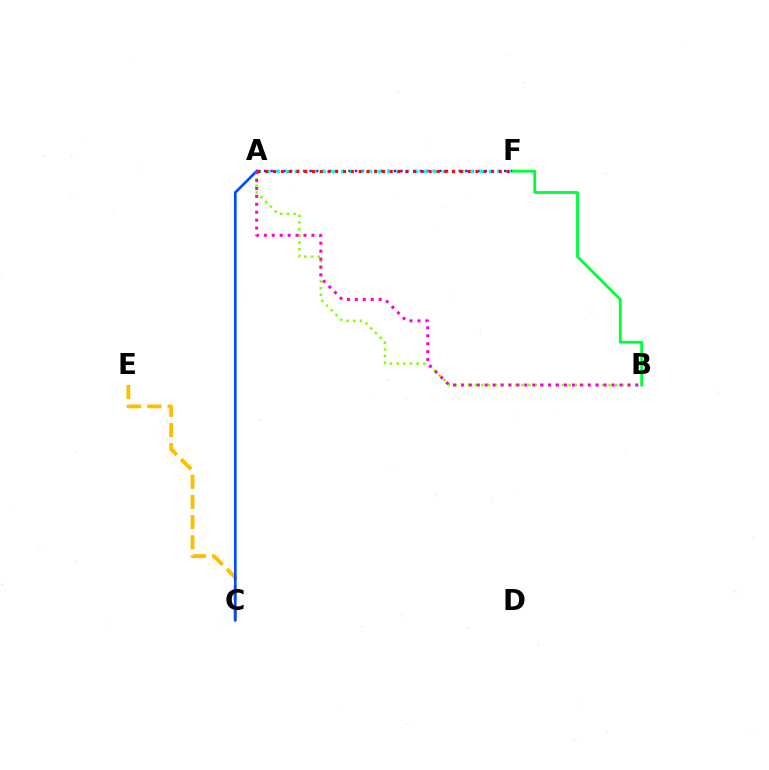{('C', 'E'): [{'color': '#ffbd00', 'line_style': 'dashed', 'thickness': 2.74}], ('A', 'C'): [{'color': '#004bff', 'line_style': 'solid', 'thickness': 1.92}], ('A', 'B'): [{'color': '#84ff00', 'line_style': 'dotted', 'thickness': 1.82}, {'color': '#ff00cf', 'line_style': 'dotted', 'thickness': 2.15}], ('A', 'F'): [{'color': '#7200ff', 'line_style': 'dotted', 'thickness': 1.76}, {'color': '#00fff6', 'line_style': 'dotted', 'thickness': 2.51}, {'color': '#ff0000', 'line_style': 'dotted', 'thickness': 2.11}], ('B', 'F'): [{'color': '#00ff39', 'line_style': 'solid', 'thickness': 2.04}]}